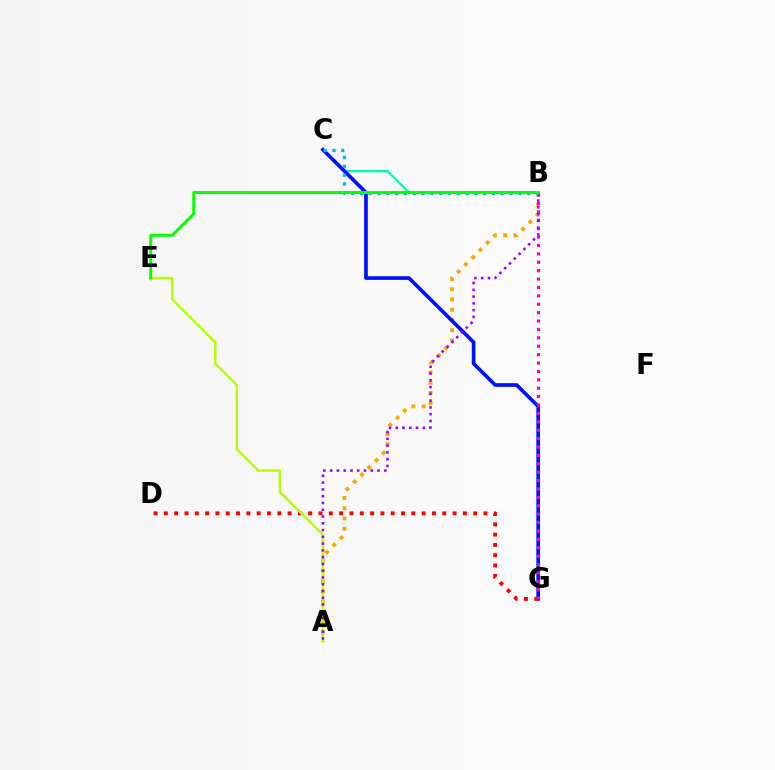{('B', 'C'): [{'color': '#00ff9d', 'line_style': 'solid', 'thickness': 1.63}, {'color': '#00b5ff', 'line_style': 'dotted', 'thickness': 2.39}], ('A', 'B'): [{'color': '#ffa500', 'line_style': 'dotted', 'thickness': 2.78}, {'color': '#9b00ff', 'line_style': 'dotted', 'thickness': 1.84}], ('C', 'G'): [{'color': '#0010ff', 'line_style': 'solid', 'thickness': 2.64}], ('D', 'G'): [{'color': '#ff0000', 'line_style': 'dotted', 'thickness': 2.8}], ('A', 'E'): [{'color': '#b3ff00', 'line_style': 'solid', 'thickness': 1.75}], ('B', 'G'): [{'color': '#ff00bd', 'line_style': 'dotted', 'thickness': 2.28}], ('B', 'E'): [{'color': '#08ff00', 'line_style': 'solid', 'thickness': 2.14}]}